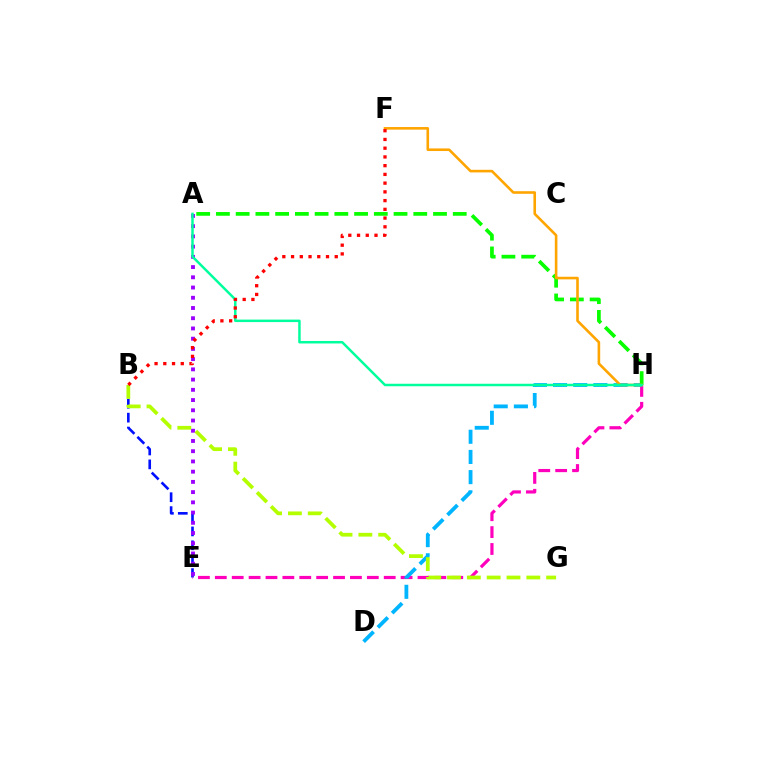{('B', 'E'): [{'color': '#0010ff', 'line_style': 'dashed', 'thickness': 1.89}], ('E', 'H'): [{'color': '#ff00bd', 'line_style': 'dashed', 'thickness': 2.29}], ('A', 'E'): [{'color': '#9b00ff', 'line_style': 'dotted', 'thickness': 2.78}], ('D', 'H'): [{'color': '#00b5ff', 'line_style': 'dashed', 'thickness': 2.74}], ('A', 'H'): [{'color': '#08ff00', 'line_style': 'dashed', 'thickness': 2.68}, {'color': '#00ff9d', 'line_style': 'solid', 'thickness': 1.78}], ('F', 'H'): [{'color': '#ffa500', 'line_style': 'solid', 'thickness': 1.87}], ('B', 'G'): [{'color': '#b3ff00', 'line_style': 'dashed', 'thickness': 2.69}], ('B', 'F'): [{'color': '#ff0000', 'line_style': 'dotted', 'thickness': 2.37}]}